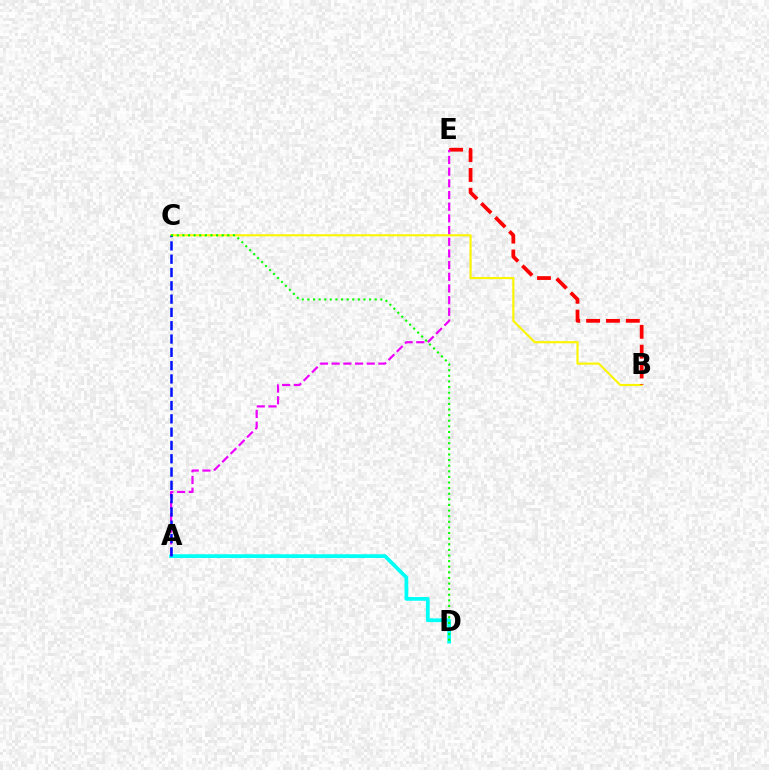{('B', 'C'): [{'color': '#fcf500', 'line_style': 'solid', 'thickness': 1.54}], ('B', 'E'): [{'color': '#ff0000', 'line_style': 'dashed', 'thickness': 2.7}], ('A', 'D'): [{'color': '#00fff6', 'line_style': 'solid', 'thickness': 2.7}], ('A', 'E'): [{'color': '#ee00ff', 'line_style': 'dashed', 'thickness': 1.59}], ('A', 'C'): [{'color': '#0010ff', 'line_style': 'dashed', 'thickness': 1.81}], ('C', 'D'): [{'color': '#08ff00', 'line_style': 'dotted', 'thickness': 1.53}]}